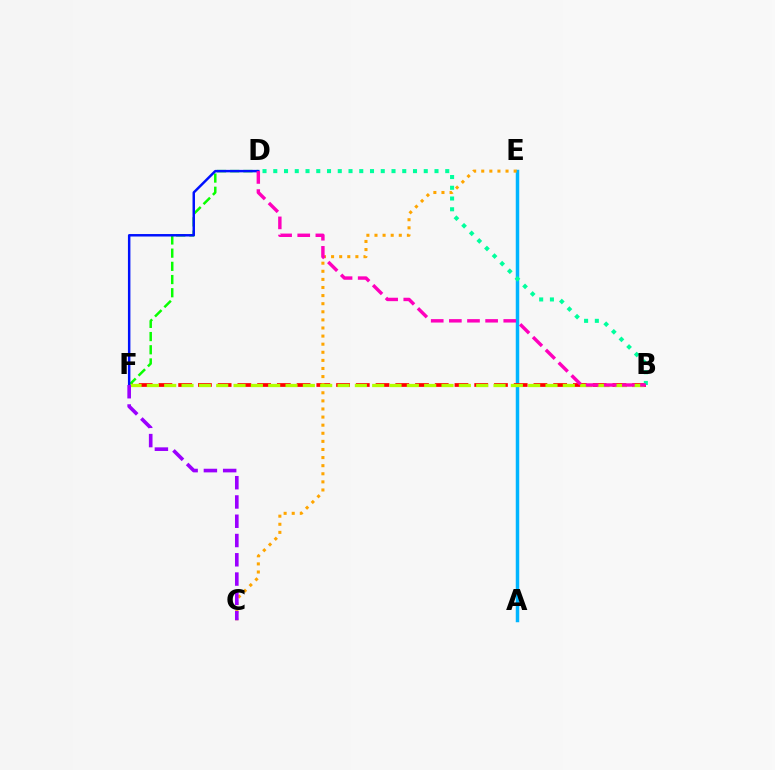{('A', 'E'): [{'color': '#00b5ff', 'line_style': 'solid', 'thickness': 2.5}], ('B', 'F'): [{'color': '#ff0000', 'line_style': 'dashed', 'thickness': 2.68}, {'color': '#b3ff00', 'line_style': 'dashed', 'thickness': 2.35}], ('D', 'F'): [{'color': '#08ff00', 'line_style': 'dashed', 'thickness': 1.79}, {'color': '#0010ff', 'line_style': 'solid', 'thickness': 1.78}], ('C', 'E'): [{'color': '#ffa500', 'line_style': 'dotted', 'thickness': 2.2}], ('B', 'D'): [{'color': '#00ff9d', 'line_style': 'dotted', 'thickness': 2.92}, {'color': '#ff00bd', 'line_style': 'dashed', 'thickness': 2.46}], ('C', 'F'): [{'color': '#9b00ff', 'line_style': 'dashed', 'thickness': 2.62}]}